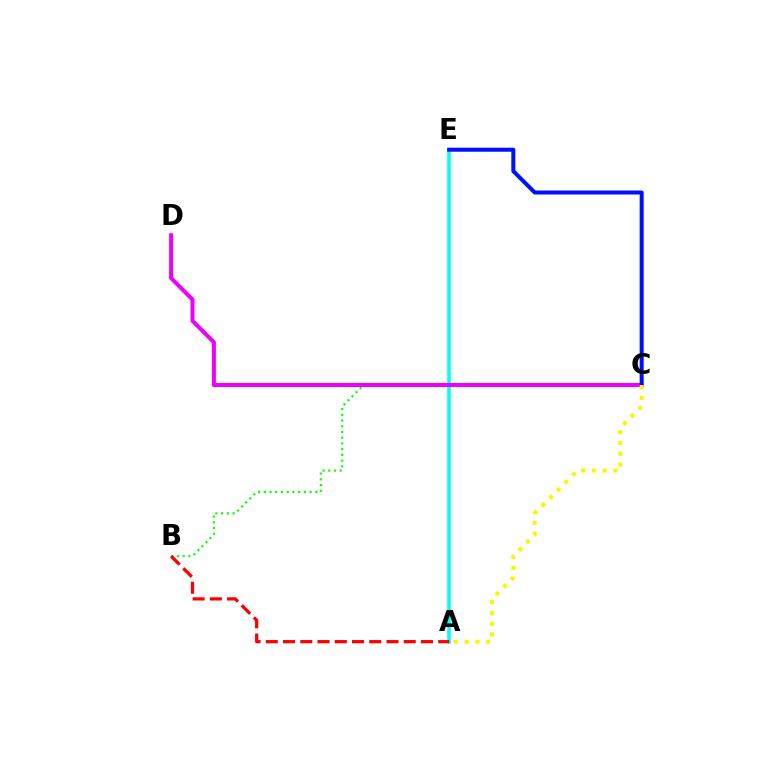{('B', 'C'): [{'color': '#08ff00', 'line_style': 'dotted', 'thickness': 1.56}], ('A', 'E'): [{'color': '#00fff6', 'line_style': 'solid', 'thickness': 2.57}], ('C', 'D'): [{'color': '#ee00ff', 'line_style': 'solid', 'thickness': 2.9}], ('C', 'E'): [{'color': '#0010ff', 'line_style': 'solid', 'thickness': 2.89}], ('A', 'B'): [{'color': '#ff0000', 'line_style': 'dashed', 'thickness': 2.34}], ('A', 'C'): [{'color': '#fcf500', 'line_style': 'dotted', 'thickness': 2.93}]}